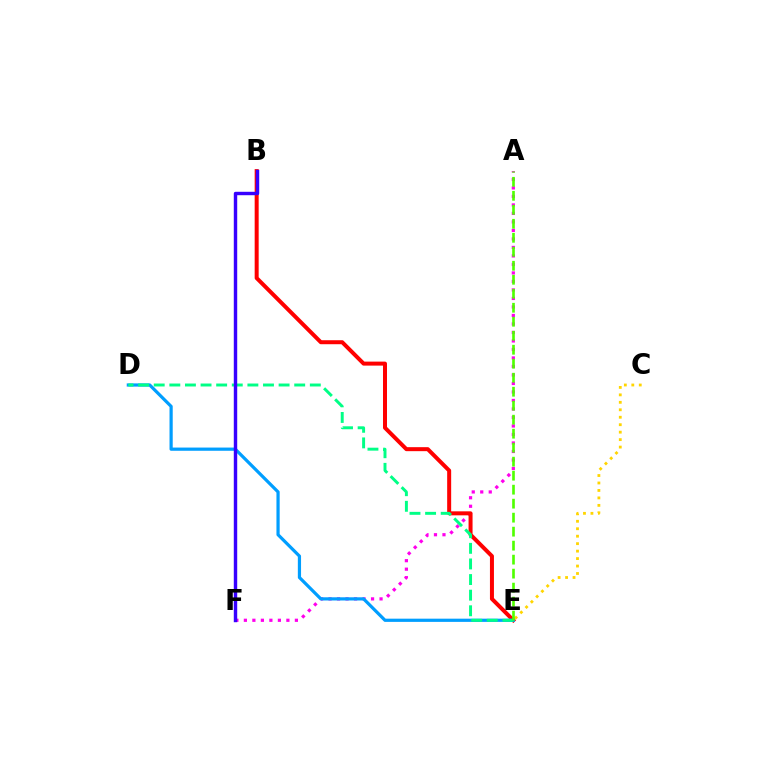{('A', 'F'): [{'color': '#ff00ed', 'line_style': 'dotted', 'thickness': 2.31}], ('B', 'E'): [{'color': '#ff0000', 'line_style': 'solid', 'thickness': 2.88}], ('C', 'E'): [{'color': '#ffd500', 'line_style': 'dotted', 'thickness': 2.03}], ('D', 'E'): [{'color': '#009eff', 'line_style': 'solid', 'thickness': 2.31}, {'color': '#00ff86', 'line_style': 'dashed', 'thickness': 2.12}], ('A', 'E'): [{'color': '#4fff00', 'line_style': 'dashed', 'thickness': 1.9}], ('B', 'F'): [{'color': '#3700ff', 'line_style': 'solid', 'thickness': 2.46}]}